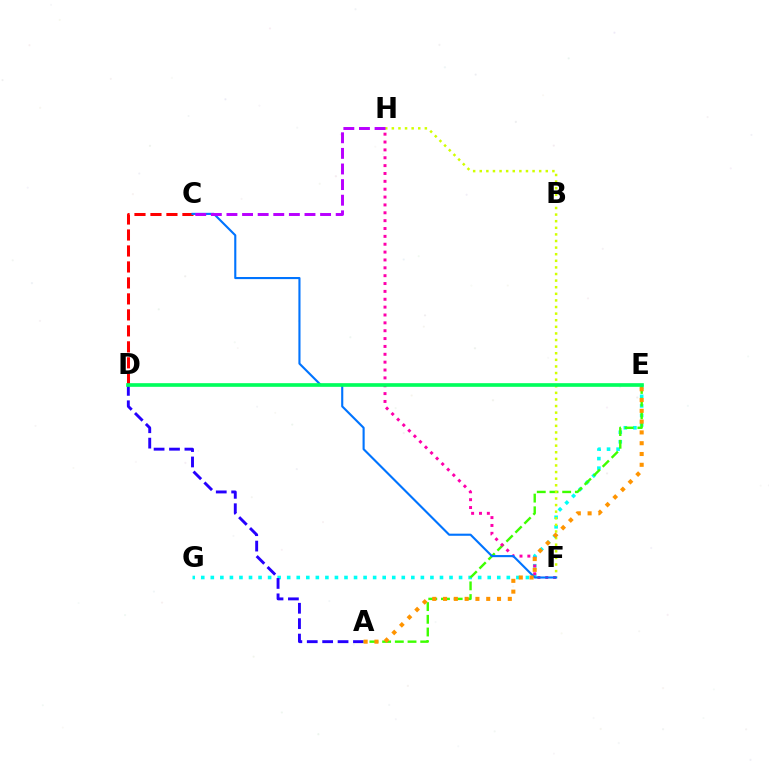{('C', 'D'): [{'color': '#ff0000', 'line_style': 'dashed', 'thickness': 2.17}], ('E', 'G'): [{'color': '#00fff6', 'line_style': 'dotted', 'thickness': 2.59}], ('A', 'D'): [{'color': '#2500ff', 'line_style': 'dashed', 'thickness': 2.09}], ('A', 'E'): [{'color': '#3dff00', 'line_style': 'dashed', 'thickness': 1.73}, {'color': '#ff9400', 'line_style': 'dotted', 'thickness': 2.93}], ('F', 'H'): [{'color': '#d1ff00', 'line_style': 'dotted', 'thickness': 1.79}, {'color': '#ff00ac', 'line_style': 'dotted', 'thickness': 2.14}], ('C', 'F'): [{'color': '#0074ff', 'line_style': 'solid', 'thickness': 1.53}], ('C', 'H'): [{'color': '#b900ff', 'line_style': 'dashed', 'thickness': 2.12}], ('D', 'E'): [{'color': '#00ff5c', 'line_style': 'solid', 'thickness': 2.63}]}